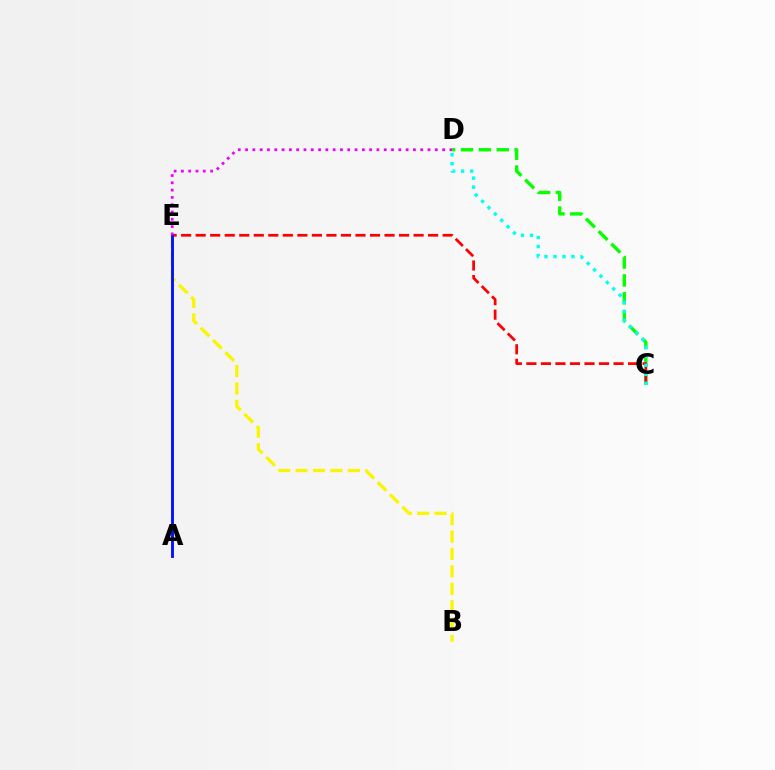{('C', 'D'): [{'color': '#08ff00', 'line_style': 'dashed', 'thickness': 2.43}, {'color': '#00fff6', 'line_style': 'dotted', 'thickness': 2.44}], ('B', 'E'): [{'color': '#fcf500', 'line_style': 'dashed', 'thickness': 2.36}], ('C', 'E'): [{'color': '#ff0000', 'line_style': 'dashed', 'thickness': 1.97}], ('A', 'E'): [{'color': '#0010ff', 'line_style': 'solid', 'thickness': 2.06}], ('D', 'E'): [{'color': '#ee00ff', 'line_style': 'dotted', 'thickness': 1.98}]}